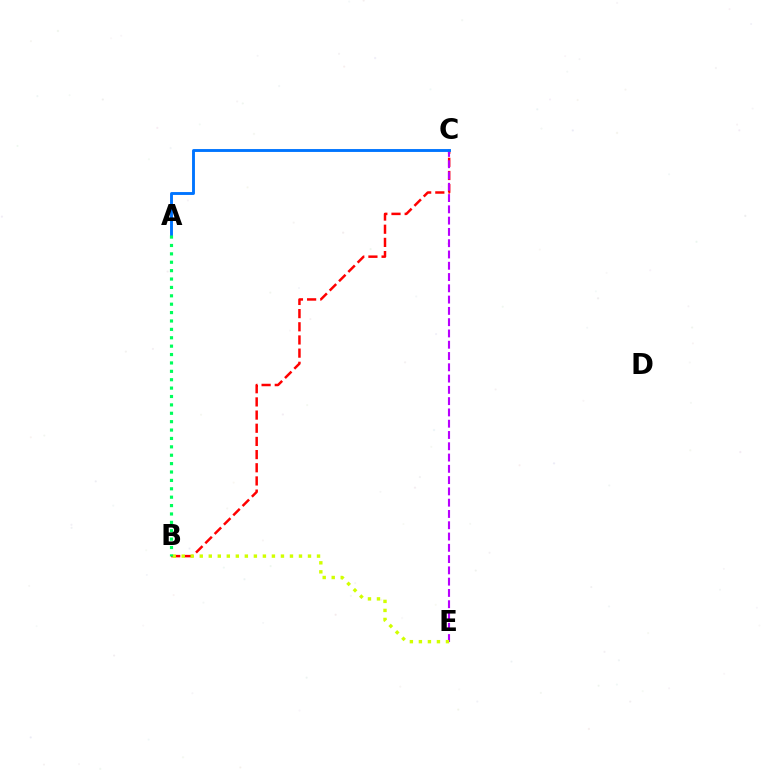{('B', 'C'): [{'color': '#ff0000', 'line_style': 'dashed', 'thickness': 1.79}], ('C', 'E'): [{'color': '#b900ff', 'line_style': 'dashed', 'thickness': 1.53}], ('B', 'E'): [{'color': '#d1ff00', 'line_style': 'dotted', 'thickness': 2.45}], ('A', 'C'): [{'color': '#0074ff', 'line_style': 'solid', 'thickness': 2.08}], ('A', 'B'): [{'color': '#00ff5c', 'line_style': 'dotted', 'thickness': 2.28}]}